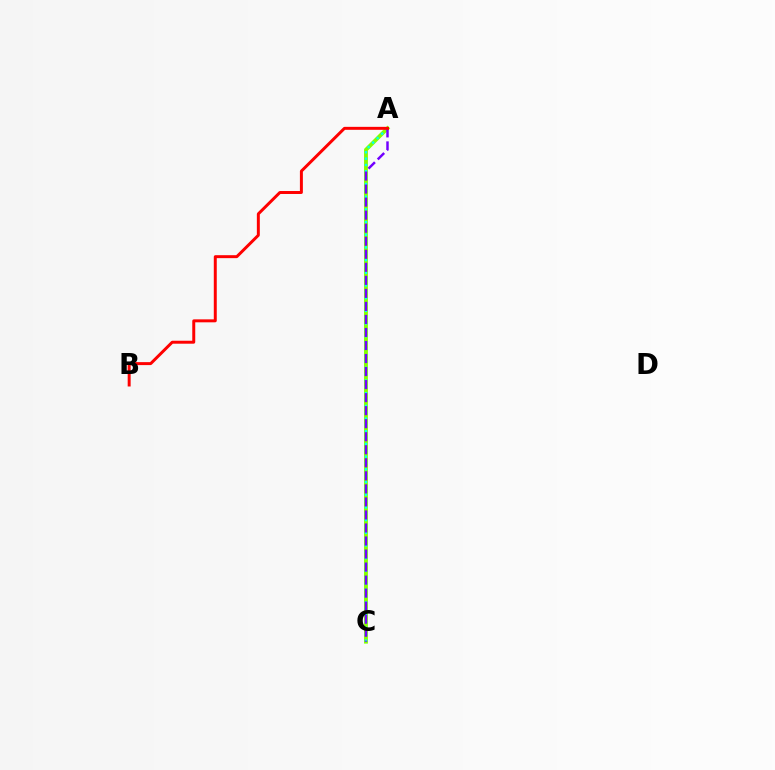{('A', 'C'): [{'color': '#84ff00', 'line_style': 'solid', 'thickness': 2.79}, {'color': '#00fff6', 'line_style': 'dotted', 'thickness': 1.72}, {'color': '#7200ff', 'line_style': 'dashed', 'thickness': 1.77}], ('A', 'B'): [{'color': '#ff0000', 'line_style': 'solid', 'thickness': 2.14}]}